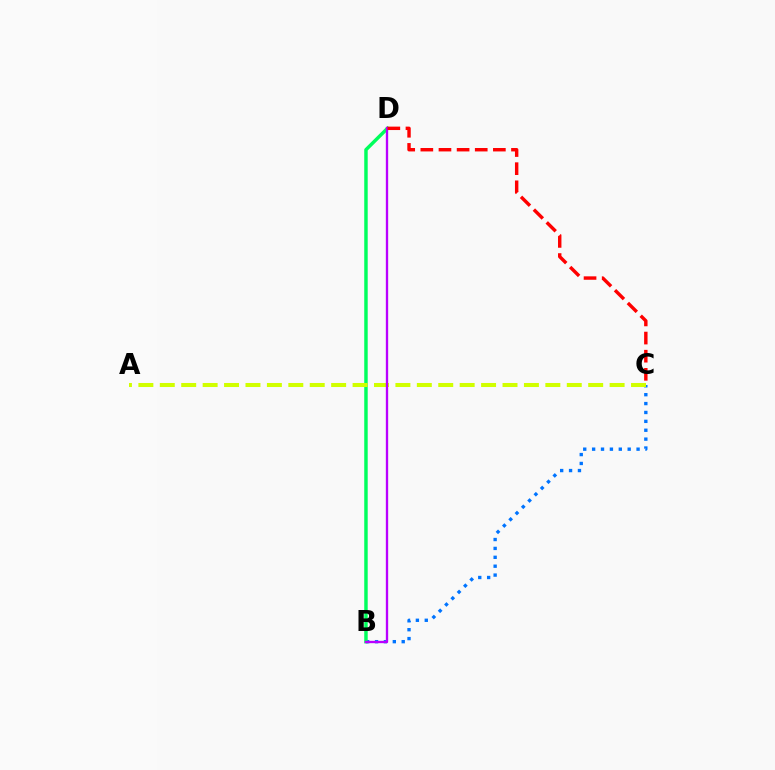{('B', 'C'): [{'color': '#0074ff', 'line_style': 'dotted', 'thickness': 2.42}], ('B', 'D'): [{'color': '#00ff5c', 'line_style': 'solid', 'thickness': 2.49}, {'color': '#b900ff', 'line_style': 'solid', 'thickness': 1.68}], ('A', 'C'): [{'color': '#d1ff00', 'line_style': 'dashed', 'thickness': 2.91}], ('C', 'D'): [{'color': '#ff0000', 'line_style': 'dashed', 'thickness': 2.46}]}